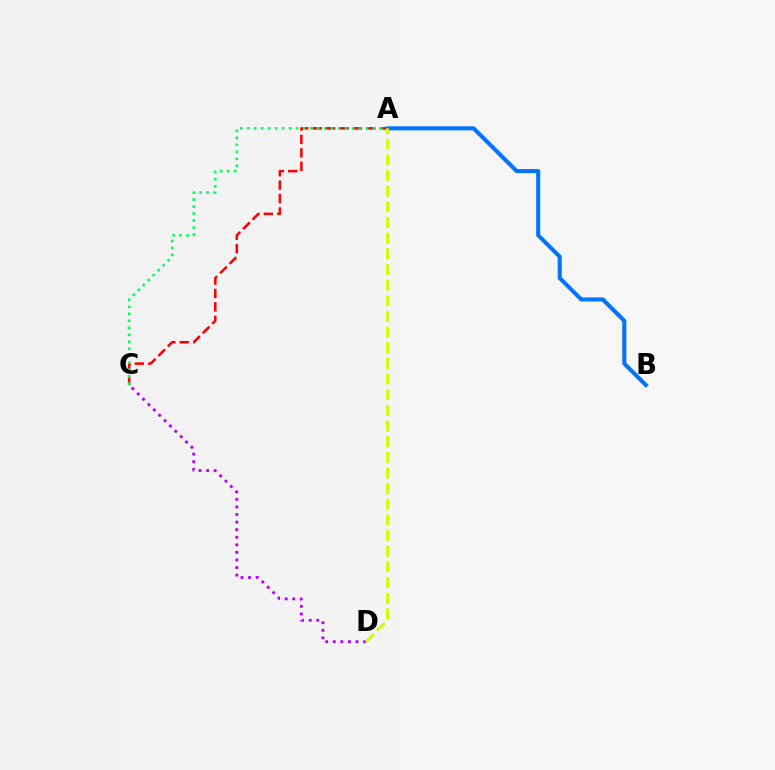{('C', 'D'): [{'color': '#b900ff', 'line_style': 'dotted', 'thickness': 2.06}], ('A', 'C'): [{'color': '#ff0000', 'line_style': 'dashed', 'thickness': 1.83}, {'color': '#00ff5c', 'line_style': 'dotted', 'thickness': 1.9}], ('A', 'B'): [{'color': '#0074ff', 'line_style': 'solid', 'thickness': 2.93}], ('A', 'D'): [{'color': '#d1ff00', 'line_style': 'dashed', 'thickness': 2.13}]}